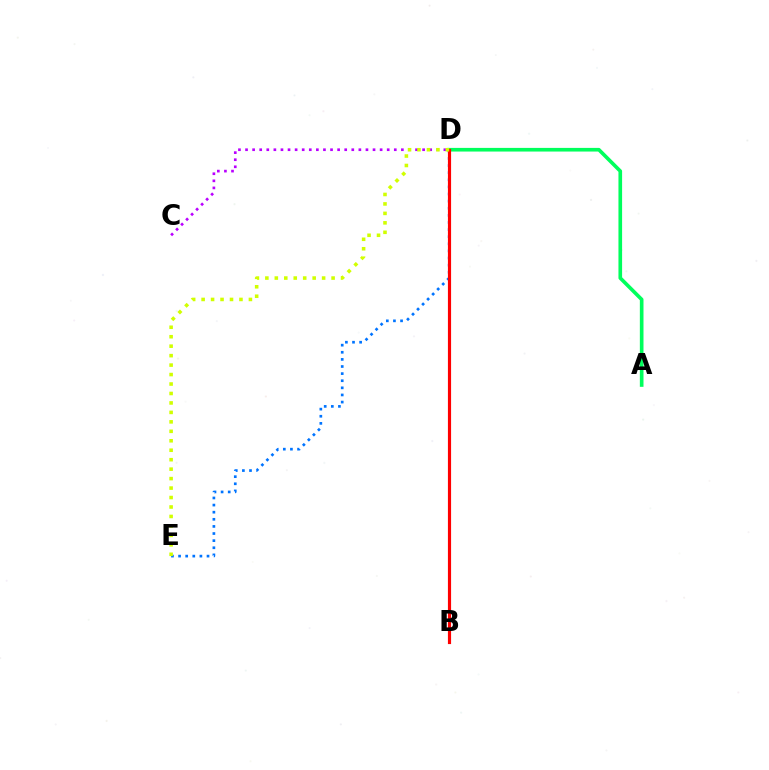{('D', 'E'): [{'color': '#0074ff', 'line_style': 'dotted', 'thickness': 1.93}, {'color': '#d1ff00', 'line_style': 'dotted', 'thickness': 2.57}], ('C', 'D'): [{'color': '#b900ff', 'line_style': 'dotted', 'thickness': 1.92}], ('A', 'D'): [{'color': '#00ff5c', 'line_style': 'solid', 'thickness': 2.63}], ('B', 'D'): [{'color': '#ff0000', 'line_style': 'solid', 'thickness': 2.28}]}